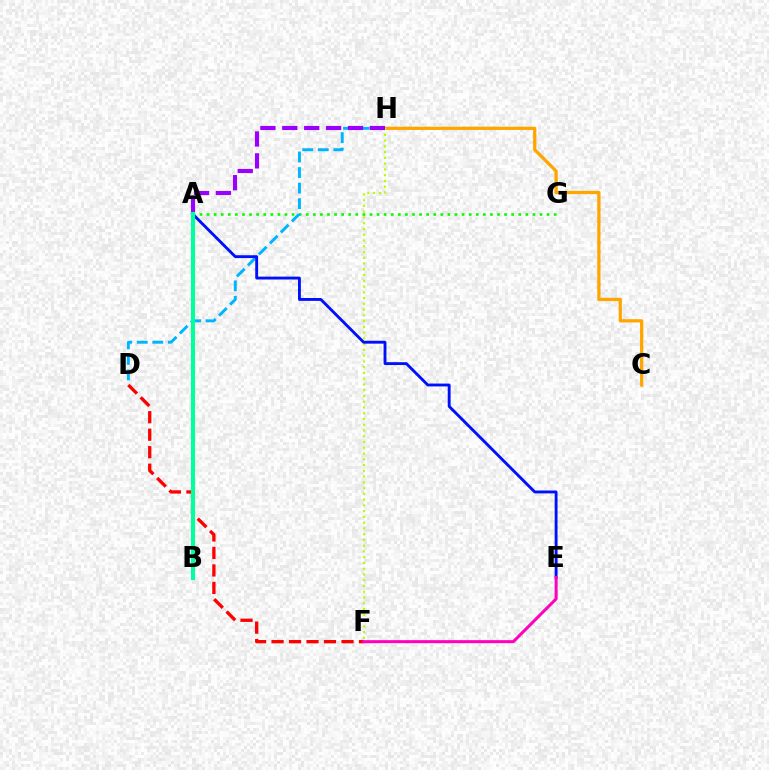{('C', 'H'): [{'color': '#ffa500', 'line_style': 'solid', 'thickness': 2.34}], ('A', 'G'): [{'color': '#08ff00', 'line_style': 'dotted', 'thickness': 1.92}], ('F', 'H'): [{'color': '#b3ff00', 'line_style': 'dotted', 'thickness': 1.56}], ('D', 'H'): [{'color': '#00b5ff', 'line_style': 'dashed', 'thickness': 2.11}], ('A', 'E'): [{'color': '#0010ff', 'line_style': 'solid', 'thickness': 2.06}], ('A', 'H'): [{'color': '#9b00ff', 'line_style': 'dashed', 'thickness': 2.97}], ('D', 'F'): [{'color': '#ff0000', 'line_style': 'dashed', 'thickness': 2.38}], ('E', 'F'): [{'color': '#ff00bd', 'line_style': 'solid', 'thickness': 2.18}], ('A', 'B'): [{'color': '#00ff9d', 'line_style': 'solid', 'thickness': 2.96}]}